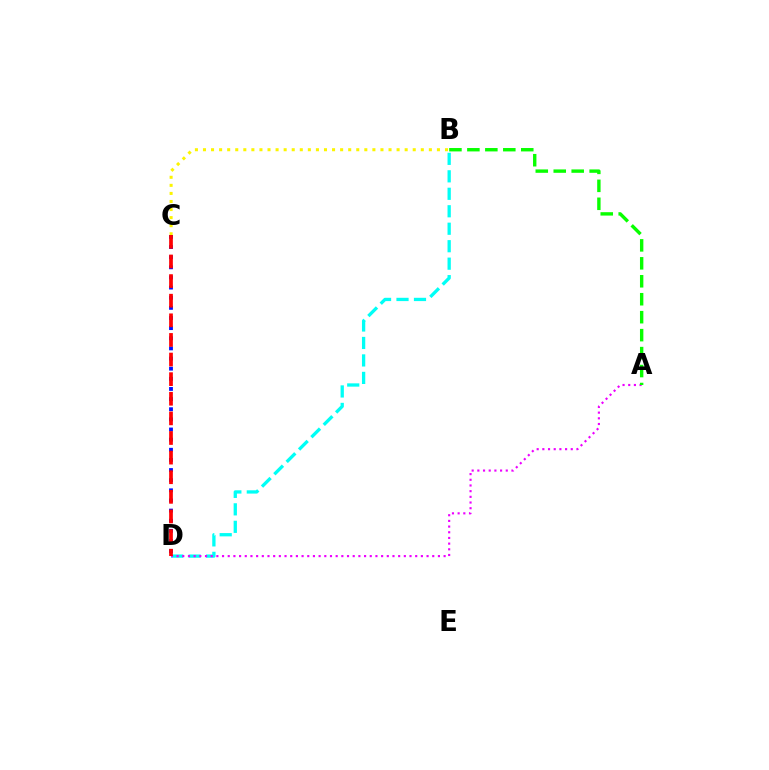{('B', 'D'): [{'color': '#00fff6', 'line_style': 'dashed', 'thickness': 2.37}], ('B', 'C'): [{'color': '#fcf500', 'line_style': 'dotted', 'thickness': 2.19}], ('A', 'D'): [{'color': '#ee00ff', 'line_style': 'dotted', 'thickness': 1.54}], ('A', 'B'): [{'color': '#08ff00', 'line_style': 'dashed', 'thickness': 2.44}], ('C', 'D'): [{'color': '#0010ff', 'line_style': 'dotted', 'thickness': 2.75}, {'color': '#ff0000', 'line_style': 'dashed', 'thickness': 2.66}]}